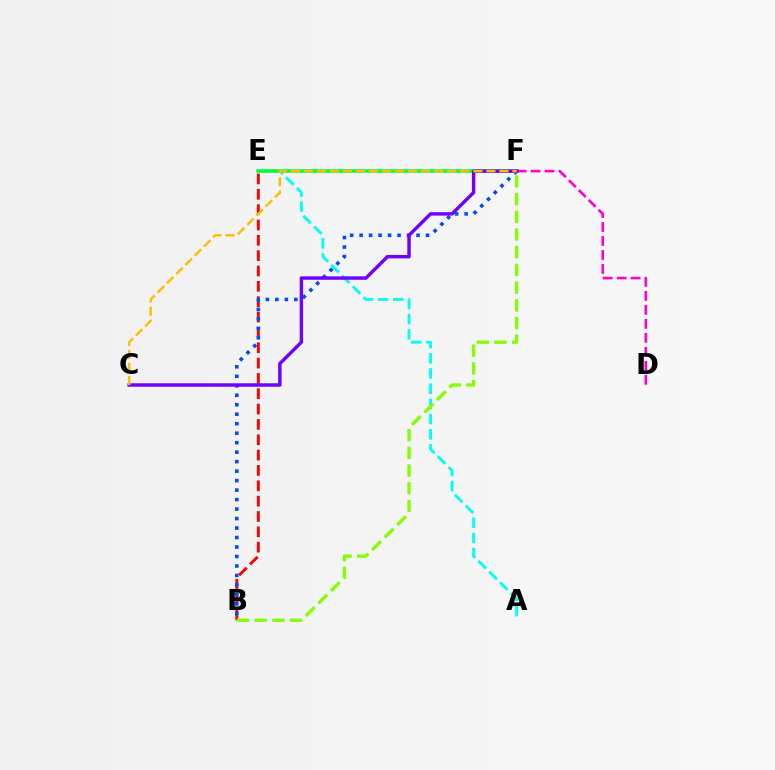{('A', 'E'): [{'color': '#00fff6', 'line_style': 'dashed', 'thickness': 2.06}], ('B', 'E'): [{'color': '#ff0000', 'line_style': 'dashed', 'thickness': 2.08}], ('B', 'F'): [{'color': '#004bff', 'line_style': 'dotted', 'thickness': 2.58}, {'color': '#84ff00', 'line_style': 'dashed', 'thickness': 2.4}], ('E', 'F'): [{'color': '#00ff39', 'line_style': 'solid', 'thickness': 2.54}], ('D', 'F'): [{'color': '#ff00cf', 'line_style': 'dashed', 'thickness': 1.9}], ('C', 'F'): [{'color': '#7200ff', 'line_style': 'solid', 'thickness': 2.48}, {'color': '#ffbd00', 'line_style': 'dashed', 'thickness': 1.77}]}